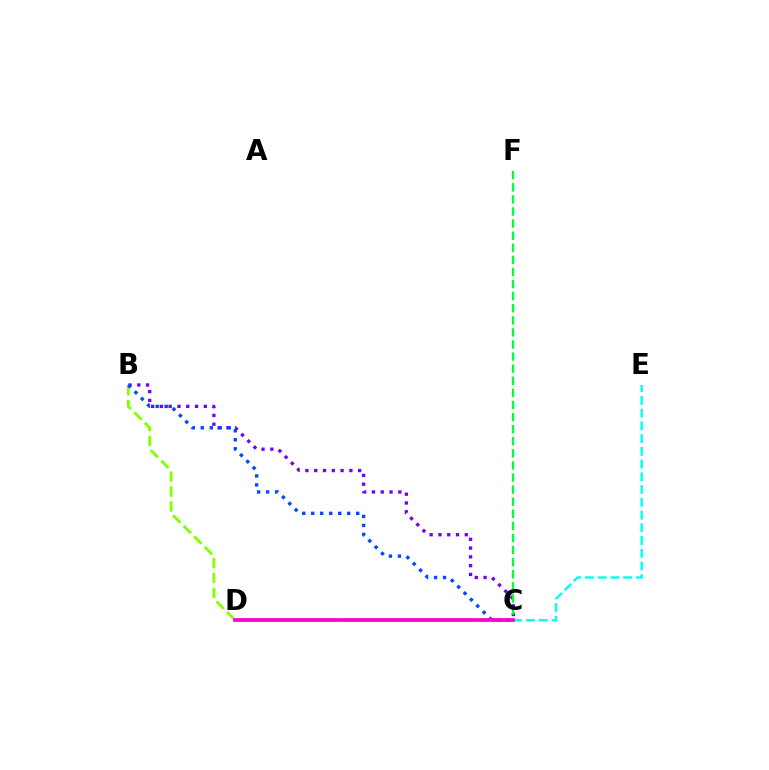{('C', 'D'): [{'color': '#ffbd00', 'line_style': 'dashed', 'thickness': 1.63}, {'color': '#ff0000', 'line_style': 'dotted', 'thickness': 1.67}, {'color': '#ff00cf', 'line_style': 'solid', 'thickness': 2.66}], ('B', 'C'): [{'color': '#84ff00', 'line_style': 'dashed', 'thickness': 2.02}, {'color': '#7200ff', 'line_style': 'dotted', 'thickness': 2.39}, {'color': '#004bff', 'line_style': 'dotted', 'thickness': 2.44}], ('C', 'F'): [{'color': '#00ff39', 'line_style': 'dashed', 'thickness': 1.64}], ('C', 'E'): [{'color': '#00fff6', 'line_style': 'dashed', 'thickness': 1.73}]}